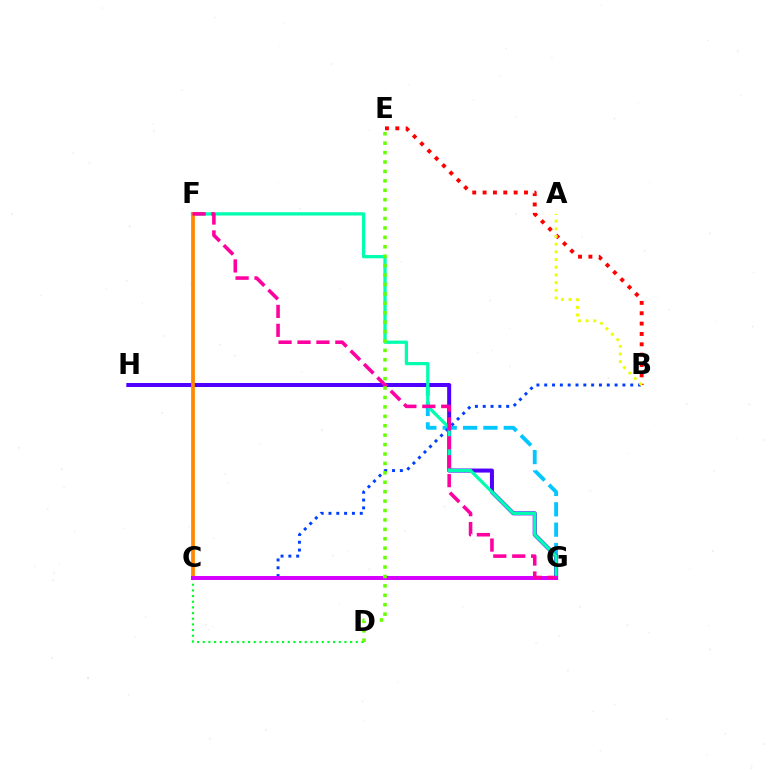{('G', 'H'): [{'color': '#00c7ff', 'line_style': 'dashed', 'thickness': 2.77}, {'color': '#4f00ff', 'line_style': 'solid', 'thickness': 2.89}], ('C', 'D'): [{'color': '#00ff27', 'line_style': 'dotted', 'thickness': 1.54}], ('B', 'C'): [{'color': '#003fff', 'line_style': 'dotted', 'thickness': 2.12}], ('F', 'G'): [{'color': '#00ffaf', 'line_style': 'solid', 'thickness': 2.35}, {'color': '#ff00a0', 'line_style': 'dashed', 'thickness': 2.57}], ('C', 'F'): [{'color': '#ff8800', 'line_style': 'solid', 'thickness': 2.7}], ('B', 'E'): [{'color': '#ff0000', 'line_style': 'dotted', 'thickness': 2.81}], ('C', 'G'): [{'color': '#d600ff', 'line_style': 'solid', 'thickness': 2.86}], ('A', 'B'): [{'color': '#eeff00', 'line_style': 'dotted', 'thickness': 2.09}], ('D', 'E'): [{'color': '#66ff00', 'line_style': 'dotted', 'thickness': 2.56}]}